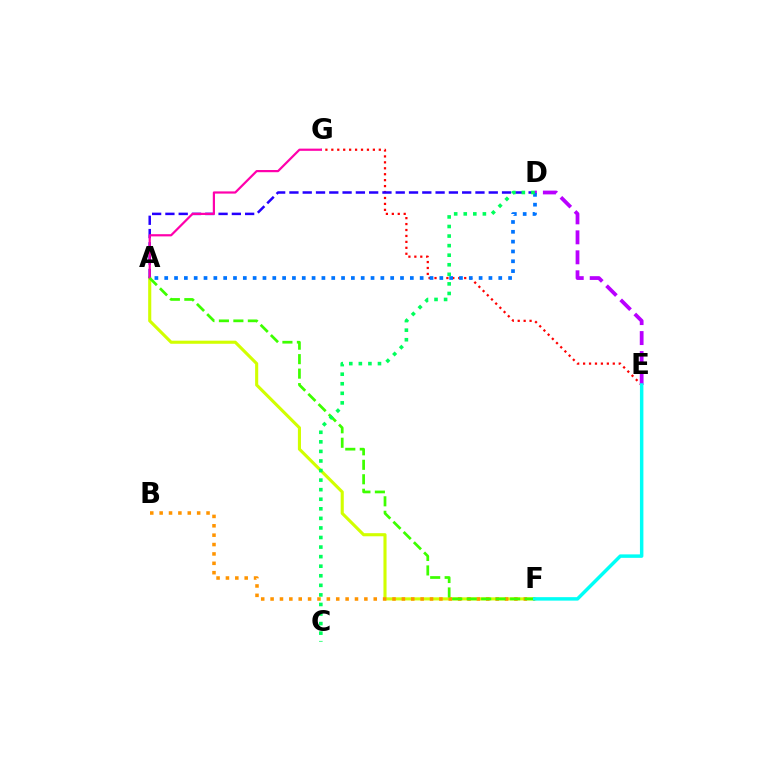{('A', 'F'): [{'color': '#d1ff00', 'line_style': 'solid', 'thickness': 2.23}, {'color': '#3dff00', 'line_style': 'dashed', 'thickness': 1.97}], ('B', 'F'): [{'color': '#ff9400', 'line_style': 'dotted', 'thickness': 2.55}], ('E', 'G'): [{'color': '#ff0000', 'line_style': 'dotted', 'thickness': 1.61}], ('D', 'E'): [{'color': '#b900ff', 'line_style': 'dashed', 'thickness': 2.71}], ('A', 'D'): [{'color': '#2500ff', 'line_style': 'dashed', 'thickness': 1.81}, {'color': '#0074ff', 'line_style': 'dotted', 'thickness': 2.67}], ('A', 'G'): [{'color': '#ff00ac', 'line_style': 'solid', 'thickness': 1.58}], ('C', 'D'): [{'color': '#00ff5c', 'line_style': 'dotted', 'thickness': 2.6}], ('E', 'F'): [{'color': '#00fff6', 'line_style': 'solid', 'thickness': 2.49}]}